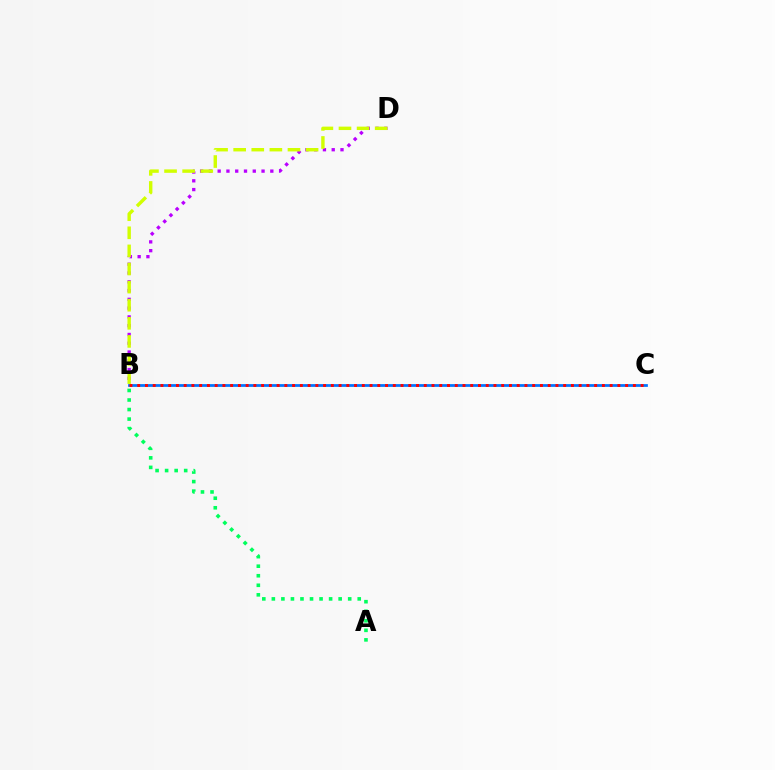{('B', 'D'): [{'color': '#b900ff', 'line_style': 'dotted', 'thickness': 2.38}, {'color': '#d1ff00', 'line_style': 'dashed', 'thickness': 2.46}], ('A', 'B'): [{'color': '#00ff5c', 'line_style': 'dotted', 'thickness': 2.59}], ('B', 'C'): [{'color': '#0074ff', 'line_style': 'solid', 'thickness': 1.98}, {'color': '#ff0000', 'line_style': 'dotted', 'thickness': 2.1}]}